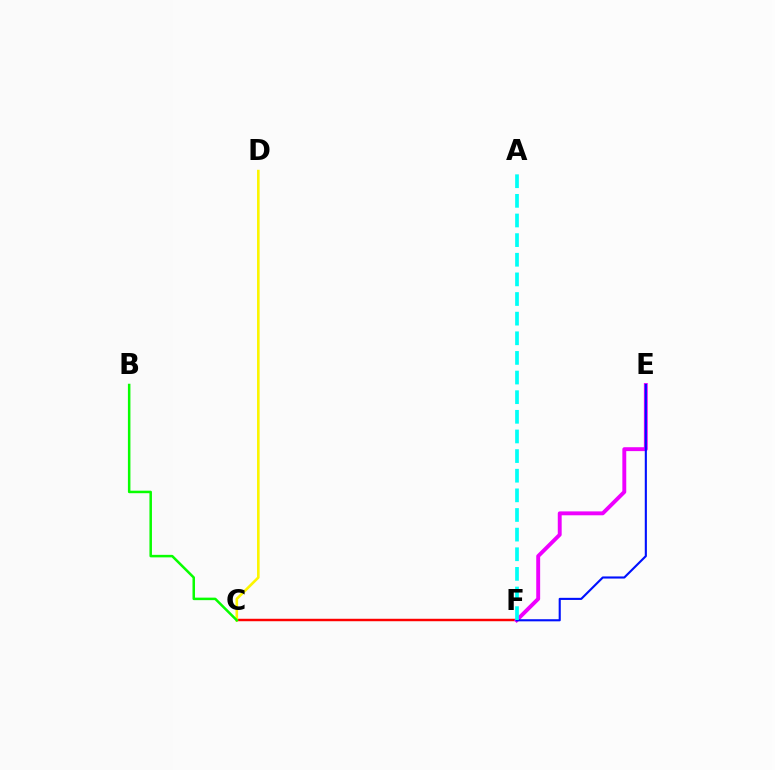{('C', 'F'): [{'color': '#ff0000', 'line_style': 'solid', 'thickness': 1.76}], ('E', 'F'): [{'color': '#ee00ff', 'line_style': 'solid', 'thickness': 2.81}, {'color': '#0010ff', 'line_style': 'solid', 'thickness': 1.52}], ('C', 'D'): [{'color': '#fcf500', 'line_style': 'solid', 'thickness': 1.88}], ('A', 'F'): [{'color': '#00fff6', 'line_style': 'dashed', 'thickness': 2.67}], ('B', 'C'): [{'color': '#08ff00', 'line_style': 'solid', 'thickness': 1.81}]}